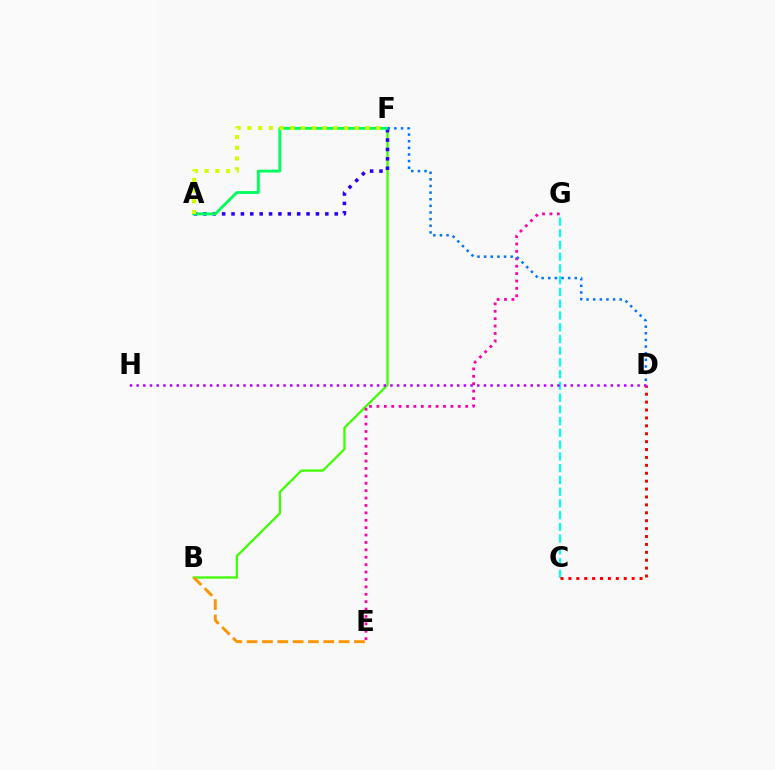{('C', 'G'): [{'color': '#00fff6', 'line_style': 'dashed', 'thickness': 1.6}], ('B', 'F'): [{'color': '#3dff00', 'line_style': 'solid', 'thickness': 1.63}], ('A', 'F'): [{'color': '#2500ff', 'line_style': 'dotted', 'thickness': 2.55}, {'color': '#00ff5c', 'line_style': 'solid', 'thickness': 2.06}, {'color': '#d1ff00', 'line_style': 'dotted', 'thickness': 2.91}], ('C', 'D'): [{'color': '#ff0000', 'line_style': 'dotted', 'thickness': 2.15}], ('E', 'G'): [{'color': '#ff00ac', 'line_style': 'dotted', 'thickness': 2.01}], ('D', 'F'): [{'color': '#0074ff', 'line_style': 'dotted', 'thickness': 1.8}], ('B', 'E'): [{'color': '#ff9400', 'line_style': 'dashed', 'thickness': 2.08}], ('D', 'H'): [{'color': '#b900ff', 'line_style': 'dotted', 'thickness': 1.81}]}